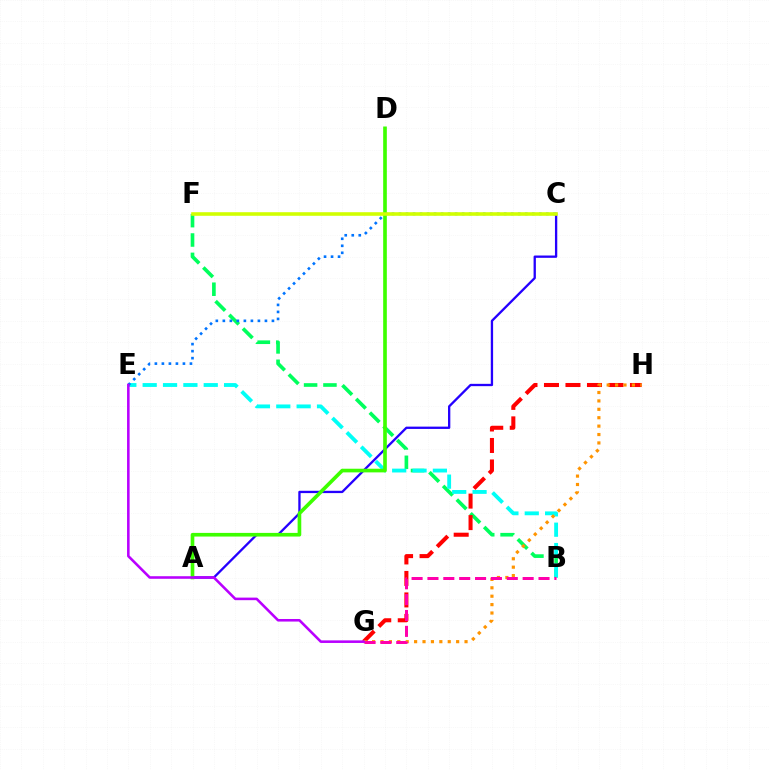{('B', 'F'): [{'color': '#00ff5c', 'line_style': 'dashed', 'thickness': 2.63}], ('B', 'E'): [{'color': '#00fff6', 'line_style': 'dashed', 'thickness': 2.76}], ('G', 'H'): [{'color': '#ff0000', 'line_style': 'dashed', 'thickness': 2.92}, {'color': '#ff9400', 'line_style': 'dotted', 'thickness': 2.28}], ('A', 'C'): [{'color': '#2500ff', 'line_style': 'solid', 'thickness': 1.67}], ('A', 'D'): [{'color': '#3dff00', 'line_style': 'solid', 'thickness': 2.63}], ('C', 'E'): [{'color': '#0074ff', 'line_style': 'dotted', 'thickness': 1.91}], ('B', 'G'): [{'color': '#ff00ac', 'line_style': 'dashed', 'thickness': 2.16}], ('C', 'F'): [{'color': '#d1ff00', 'line_style': 'solid', 'thickness': 2.58}], ('E', 'G'): [{'color': '#b900ff', 'line_style': 'solid', 'thickness': 1.85}]}